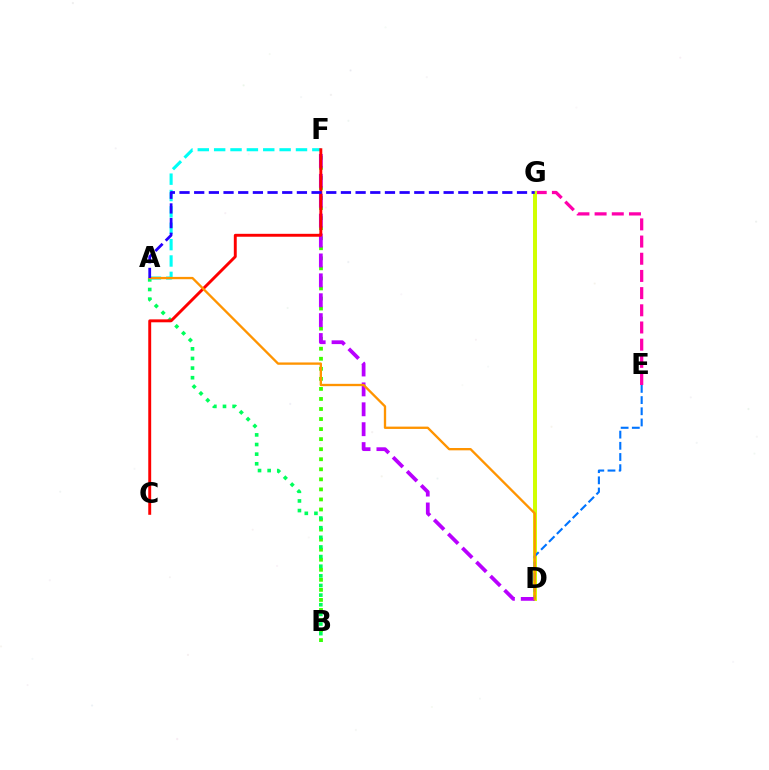{('B', 'F'): [{'color': '#3dff00', 'line_style': 'dotted', 'thickness': 2.73}], ('E', 'G'): [{'color': '#ff00ac', 'line_style': 'dashed', 'thickness': 2.33}], ('D', 'G'): [{'color': '#d1ff00', 'line_style': 'solid', 'thickness': 2.86}], ('D', 'F'): [{'color': '#b900ff', 'line_style': 'dashed', 'thickness': 2.7}], ('A', 'B'): [{'color': '#00ff5c', 'line_style': 'dotted', 'thickness': 2.62}], ('A', 'F'): [{'color': '#00fff6', 'line_style': 'dashed', 'thickness': 2.22}], ('D', 'E'): [{'color': '#0074ff', 'line_style': 'dashed', 'thickness': 1.52}], ('C', 'F'): [{'color': '#ff0000', 'line_style': 'solid', 'thickness': 2.1}], ('A', 'D'): [{'color': '#ff9400', 'line_style': 'solid', 'thickness': 1.68}], ('A', 'G'): [{'color': '#2500ff', 'line_style': 'dashed', 'thickness': 1.99}]}